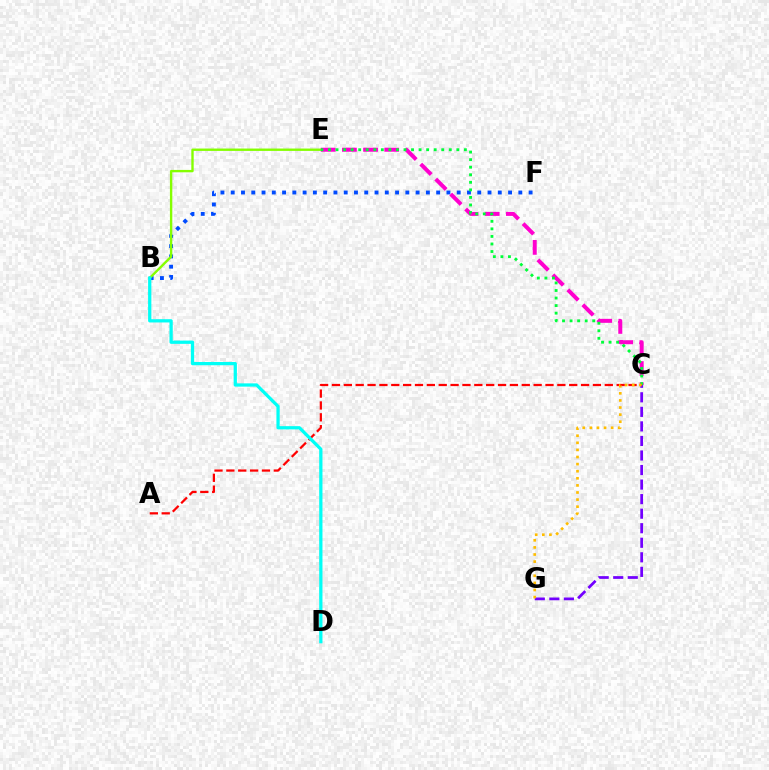{('B', 'F'): [{'color': '#004bff', 'line_style': 'dotted', 'thickness': 2.79}], ('C', 'G'): [{'color': '#7200ff', 'line_style': 'dashed', 'thickness': 1.98}, {'color': '#ffbd00', 'line_style': 'dotted', 'thickness': 1.93}], ('B', 'E'): [{'color': '#84ff00', 'line_style': 'solid', 'thickness': 1.71}], ('C', 'E'): [{'color': '#ff00cf', 'line_style': 'dashed', 'thickness': 2.88}, {'color': '#00ff39', 'line_style': 'dotted', 'thickness': 2.05}], ('A', 'C'): [{'color': '#ff0000', 'line_style': 'dashed', 'thickness': 1.61}], ('B', 'D'): [{'color': '#00fff6', 'line_style': 'solid', 'thickness': 2.35}]}